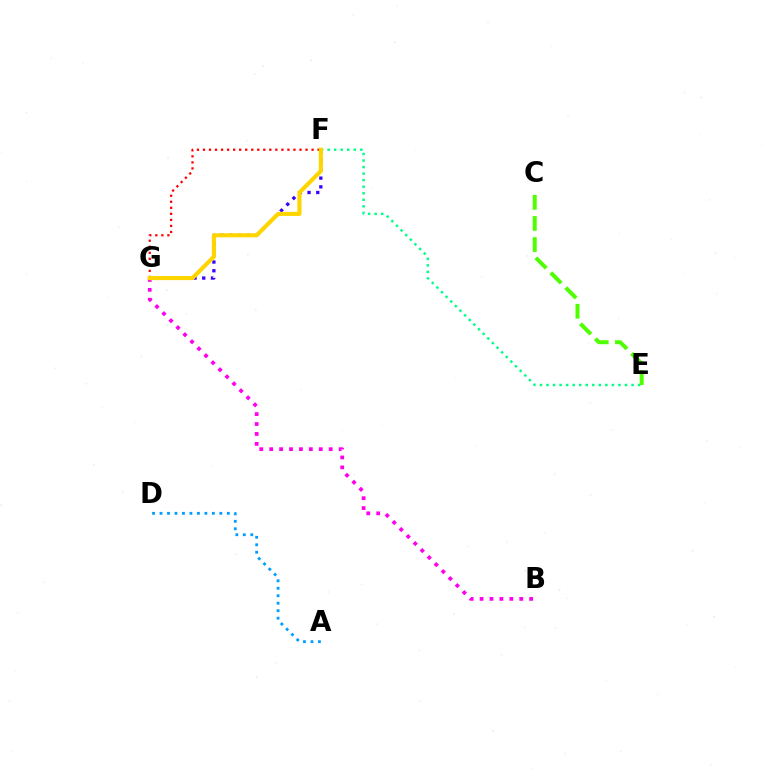{('F', 'G'): [{'color': '#3700ff', 'line_style': 'dotted', 'thickness': 2.37}, {'color': '#ff0000', 'line_style': 'dotted', 'thickness': 1.64}, {'color': '#ffd500', 'line_style': 'solid', 'thickness': 2.96}], ('A', 'D'): [{'color': '#009eff', 'line_style': 'dotted', 'thickness': 2.03}], ('E', 'F'): [{'color': '#00ff86', 'line_style': 'dotted', 'thickness': 1.78}], ('C', 'E'): [{'color': '#4fff00', 'line_style': 'dashed', 'thickness': 2.87}], ('B', 'G'): [{'color': '#ff00ed', 'line_style': 'dotted', 'thickness': 2.69}]}